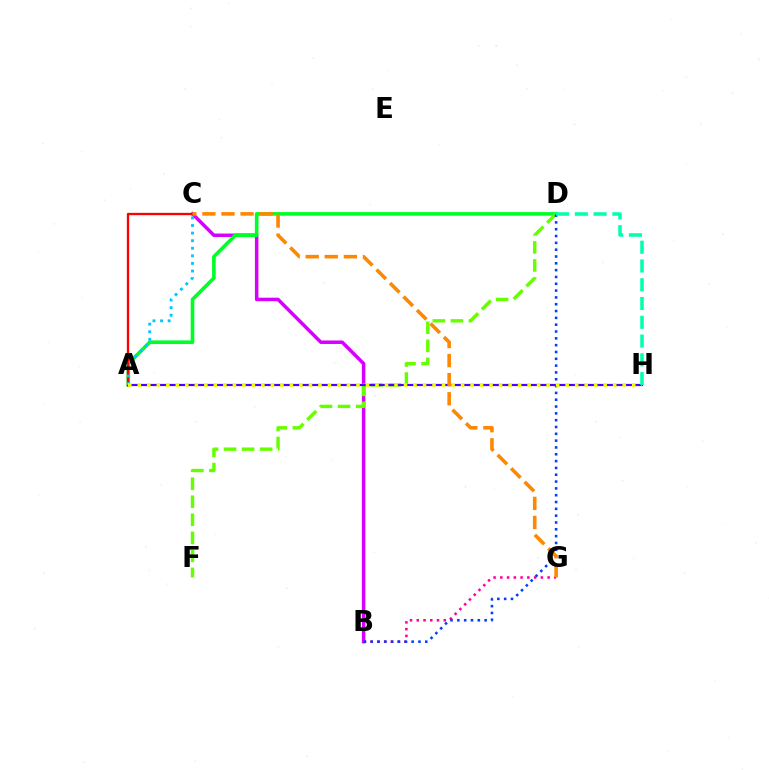{('B', 'C'): [{'color': '#d600ff', 'line_style': 'solid', 'thickness': 2.52}], ('A', 'D'): [{'color': '#00ff27', 'line_style': 'solid', 'thickness': 2.61}], ('B', 'G'): [{'color': '#ff00a0', 'line_style': 'dotted', 'thickness': 1.83}], ('A', 'C'): [{'color': '#ff0000', 'line_style': 'solid', 'thickness': 1.67}, {'color': '#00c7ff', 'line_style': 'dotted', 'thickness': 2.06}], ('D', 'F'): [{'color': '#66ff00', 'line_style': 'dashed', 'thickness': 2.45}], ('B', 'D'): [{'color': '#003fff', 'line_style': 'dotted', 'thickness': 1.85}], ('A', 'H'): [{'color': '#4f00ff', 'line_style': 'solid', 'thickness': 1.58}, {'color': '#eeff00', 'line_style': 'dotted', 'thickness': 2.58}], ('C', 'G'): [{'color': '#ff8800', 'line_style': 'dashed', 'thickness': 2.59}], ('D', 'H'): [{'color': '#00ffaf', 'line_style': 'dashed', 'thickness': 2.55}]}